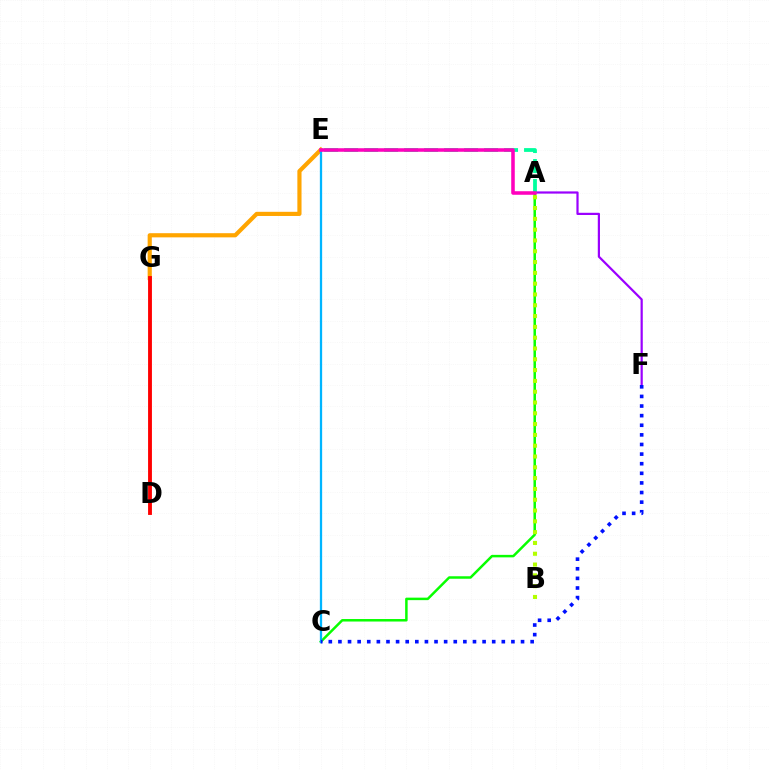{('E', 'G'): [{'color': '#ffa500', 'line_style': 'solid', 'thickness': 3.0}], ('A', 'C'): [{'color': '#08ff00', 'line_style': 'solid', 'thickness': 1.8}], ('A', 'F'): [{'color': '#9b00ff', 'line_style': 'solid', 'thickness': 1.59}], ('C', 'E'): [{'color': '#00b5ff', 'line_style': 'solid', 'thickness': 1.64}], ('D', 'G'): [{'color': '#ff0000', 'line_style': 'solid', 'thickness': 2.77}], ('A', 'E'): [{'color': '#00ff9d', 'line_style': 'dashed', 'thickness': 2.72}, {'color': '#ff00bd', 'line_style': 'solid', 'thickness': 2.56}], ('A', 'B'): [{'color': '#b3ff00', 'line_style': 'dotted', 'thickness': 2.94}], ('C', 'F'): [{'color': '#0010ff', 'line_style': 'dotted', 'thickness': 2.61}]}